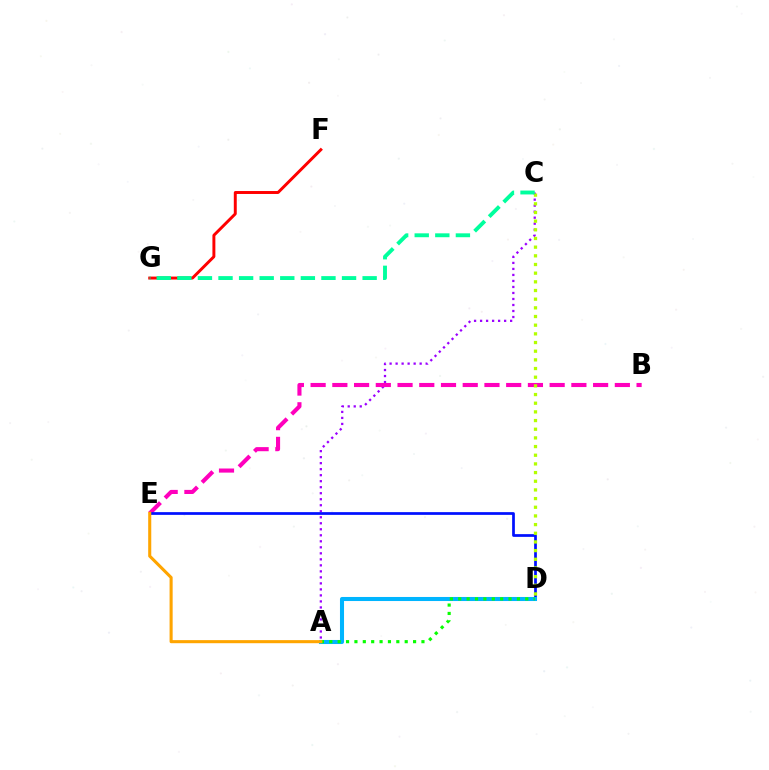{('A', 'C'): [{'color': '#9b00ff', 'line_style': 'dotted', 'thickness': 1.63}], ('B', 'E'): [{'color': '#ff00bd', 'line_style': 'dashed', 'thickness': 2.95}], ('D', 'E'): [{'color': '#0010ff', 'line_style': 'solid', 'thickness': 1.96}], ('C', 'D'): [{'color': '#b3ff00', 'line_style': 'dotted', 'thickness': 2.36}], ('A', 'D'): [{'color': '#00b5ff', 'line_style': 'solid', 'thickness': 2.92}, {'color': '#08ff00', 'line_style': 'dotted', 'thickness': 2.28}], ('A', 'E'): [{'color': '#ffa500', 'line_style': 'solid', 'thickness': 2.21}], ('F', 'G'): [{'color': '#ff0000', 'line_style': 'solid', 'thickness': 2.12}], ('C', 'G'): [{'color': '#00ff9d', 'line_style': 'dashed', 'thickness': 2.8}]}